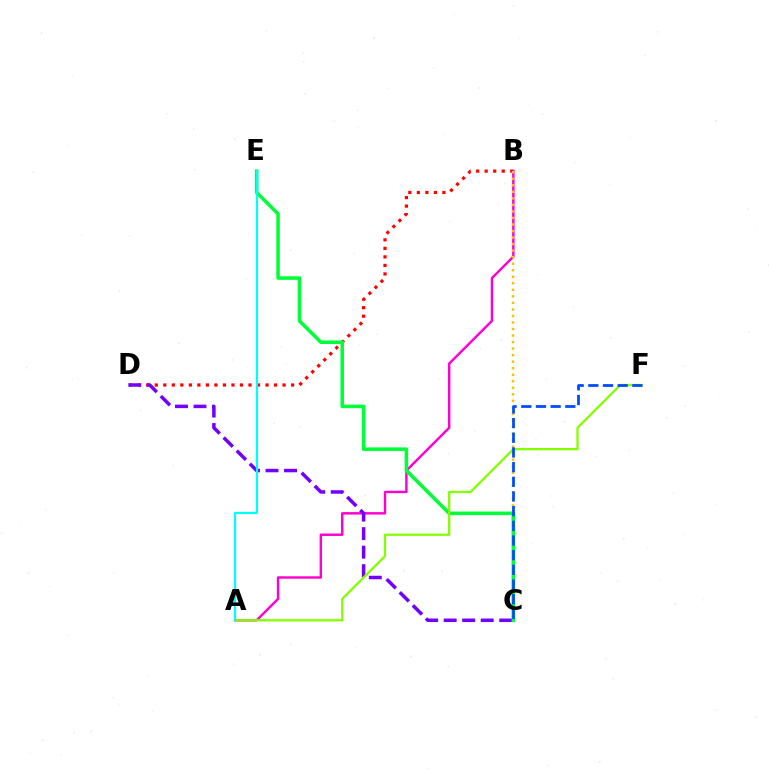{('B', 'D'): [{'color': '#ff0000', 'line_style': 'dotted', 'thickness': 2.31}], ('A', 'B'): [{'color': '#ff00cf', 'line_style': 'solid', 'thickness': 1.76}], ('B', 'C'): [{'color': '#ffbd00', 'line_style': 'dotted', 'thickness': 1.77}], ('C', 'D'): [{'color': '#7200ff', 'line_style': 'dashed', 'thickness': 2.52}], ('C', 'E'): [{'color': '#00ff39', 'line_style': 'solid', 'thickness': 2.56}], ('A', 'F'): [{'color': '#84ff00', 'line_style': 'solid', 'thickness': 1.64}], ('C', 'F'): [{'color': '#004bff', 'line_style': 'dashed', 'thickness': 1.99}], ('A', 'E'): [{'color': '#00fff6', 'line_style': 'solid', 'thickness': 1.59}]}